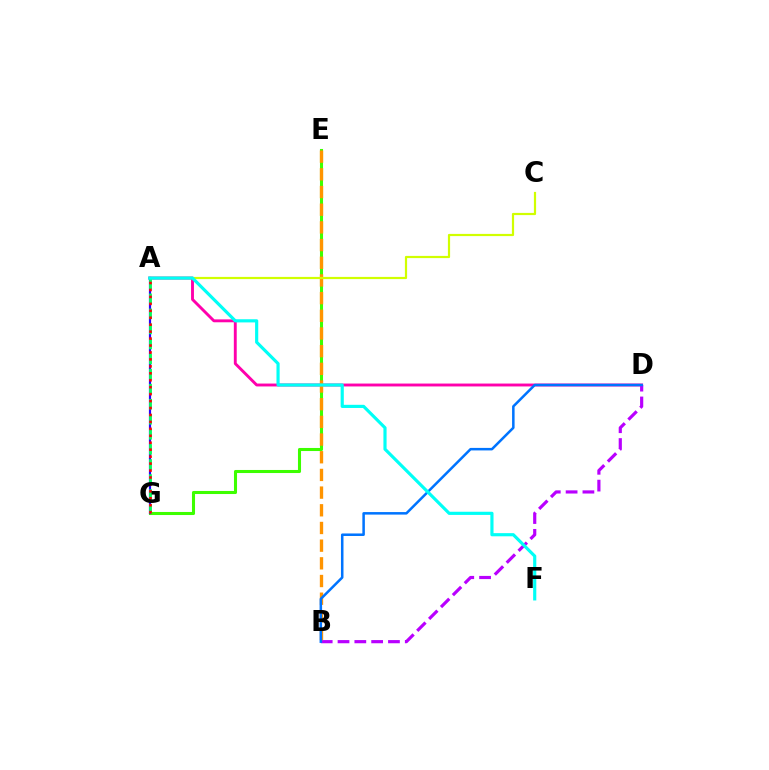{('E', 'G'): [{'color': '#3dff00', 'line_style': 'solid', 'thickness': 2.2}], ('A', 'D'): [{'color': '#ff00ac', 'line_style': 'solid', 'thickness': 2.08}], ('A', 'G'): [{'color': '#2500ff', 'line_style': 'solid', 'thickness': 1.58}, {'color': '#00ff5c', 'line_style': 'dashed', 'thickness': 2.05}, {'color': '#ff0000', 'line_style': 'dotted', 'thickness': 1.89}], ('B', 'D'): [{'color': '#b900ff', 'line_style': 'dashed', 'thickness': 2.28}, {'color': '#0074ff', 'line_style': 'solid', 'thickness': 1.82}], ('B', 'E'): [{'color': '#ff9400', 'line_style': 'dashed', 'thickness': 2.4}], ('A', 'C'): [{'color': '#d1ff00', 'line_style': 'solid', 'thickness': 1.58}], ('A', 'F'): [{'color': '#00fff6', 'line_style': 'solid', 'thickness': 2.28}]}